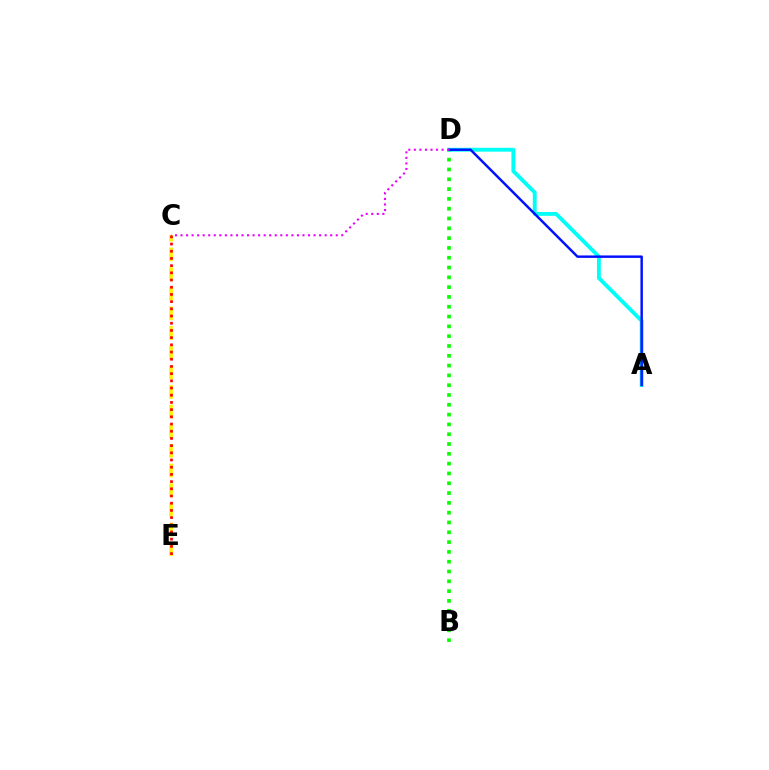{('C', 'E'): [{'color': '#fcf500', 'line_style': 'dashed', 'thickness': 2.67}, {'color': '#ff0000', 'line_style': 'dotted', 'thickness': 1.96}], ('B', 'D'): [{'color': '#08ff00', 'line_style': 'dotted', 'thickness': 2.66}], ('A', 'D'): [{'color': '#00fff6', 'line_style': 'solid', 'thickness': 2.78}, {'color': '#0010ff', 'line_style': 'solid', 'thickness': 1.76}], ('C', 'D'): [{'color': '#ee00ff', 'line_style': 'dotted', 'thickness': 1.51}]}